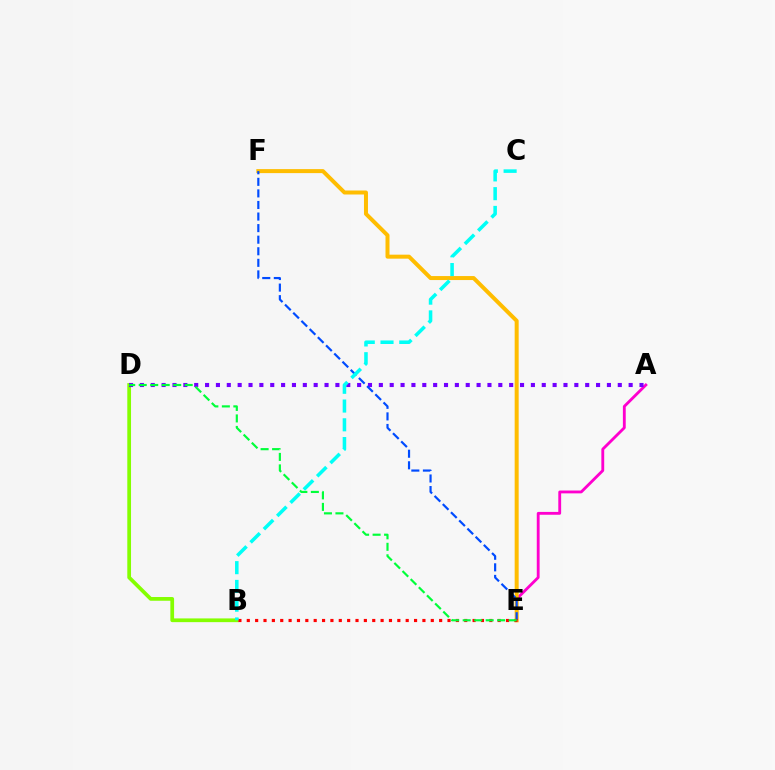{('B', 'D'): [{'color': '#84ff00', 'line_style': 'solid', 'thickness': 2.68}], ('A', 'E'): [{'color': '#ff00cf', 'line_style': 'solid', 'thickness': 2.04}], ('A', 'D'): [{'color': '#7200ff', 'line_style': 'dotted', 'thickness': 2.95}], ('E', 'F'): [{'color': '#ffbd00', 'line_style': 'solid', 'thickness': 2.87}, {'color': '#004bff', 'line_style': 'dashed', 'thickness': 1.57}], ('B', 'E'): [{'color': '#ff0000', 'line_style': 'dotted', 'thickness': 2.27}], ('B', 'C'): [{'color': '#00fff6', 'line_style': 'dashed', 'thickness': 2.55}], ('D', 'E'): [{'color': '#00ff39', 'line_style': 'dashed', 'thickness': 1.56}]}